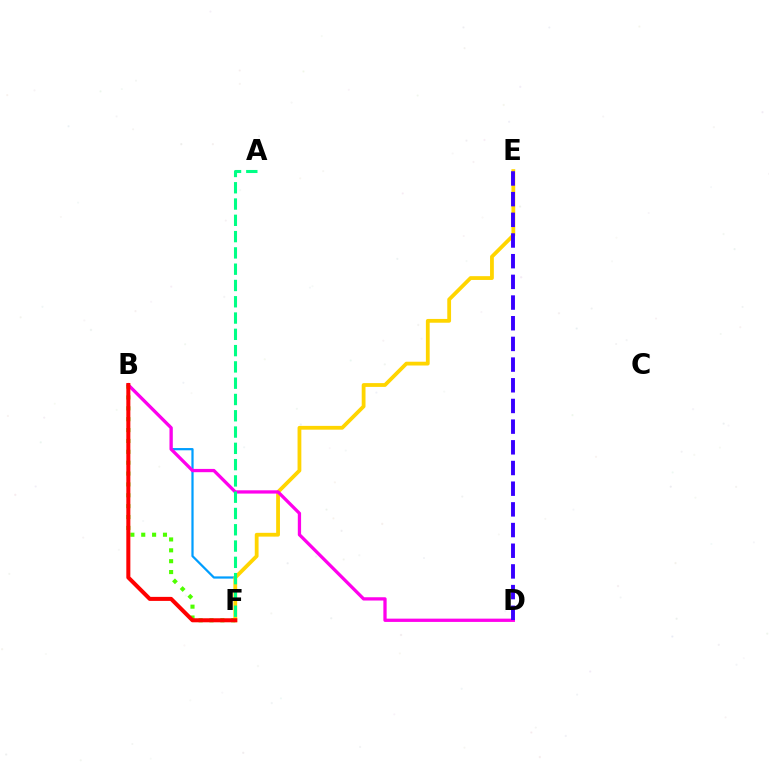{('B', 'F'): [{'color': '#009eff', 'line_style': 'solid', 'thickness': 1.61}, {'color': '#4fff00', 'line_style': 'dotted', 'thickness': 2.95}, {'color': '#ff0000', 'line_style': 'solid', 'thickness': 2.9}], ('E', 'F'): [{'color': '#ffd500', 'line_style': 'solid', 'thickness': 2.73}], ('B', 'D'): [{'color': '#ff00ed', 'line_style': 'solid', 'thickness': 2.36}], ('D', 'E'): [{'color': '#3700ff', 'line_style': 'dashed', 'thickness': 2.81}], ('A', 'F'): [{'color': '#00ff86', 'line_style': 'dashed', 'thickness': 2.21}]}